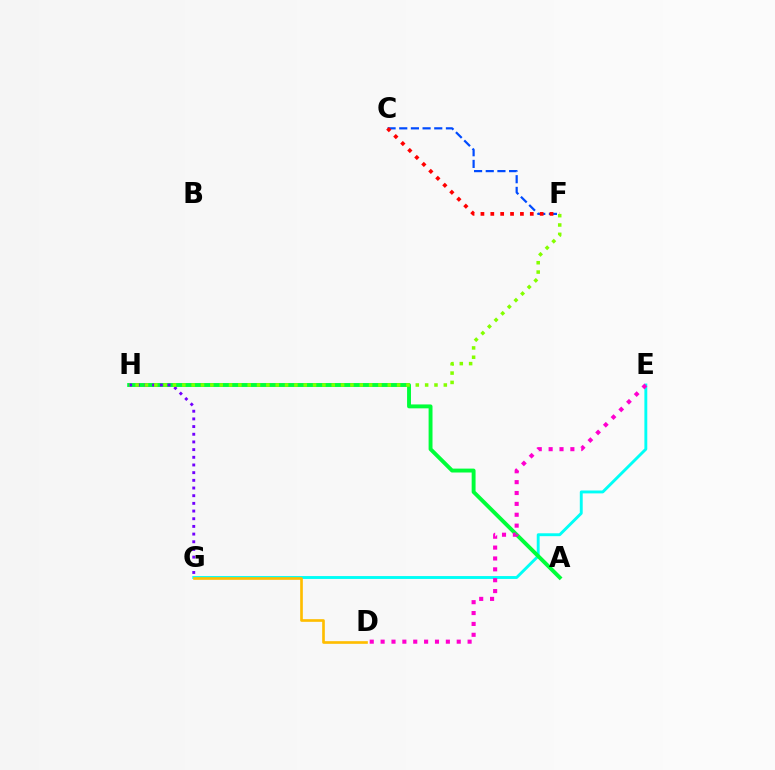{('E', 'G'): [{'color': '#00fff6', 'line_style': 'solid', 'thickness': 2.08}], ('C', 'F'): [{'color': '#004bff', 'line_style': 'dashed', 'thickness': 1.59}, {'color': '#ff0000', 'line_style': 'dotted', 'thickness': 2.68}], ('A', 'H'): [{'color': '#00ff39', 'line_style': 'solid', 'thickness': 2.81}], ('G', 'H'): [{'color': '#7200ff', 'line_style': 'dotted', 'thickness': 2.09}], ('F', 'H'): [{'color': '#84ff00', 'line_style': 'dotted', 'thickness': 2.54}], ('D', 'G'): [{'color': '#ffbd00', 'line_style': 'solid', 'thickness': 1.91}], ('D', 'E'): [{'color': '#ff00cf', 'line_style': 'dotted', 'thickness': 2.95}]}